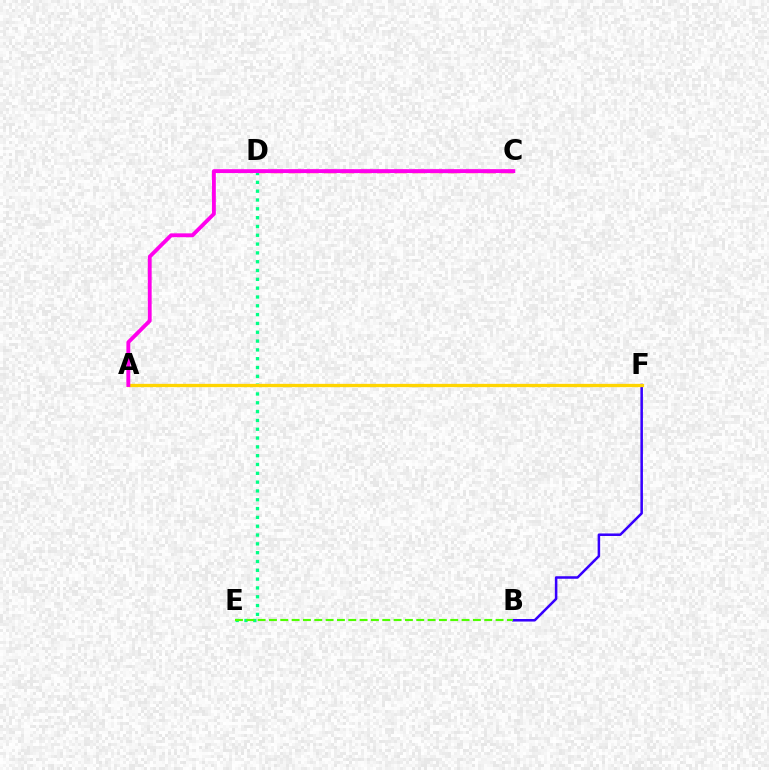{('B', 'F'): [{'color': '#3700ff', 'line_style': 'solid', 'thickness': 1.82}], ('C', 'D'): [{'color': '#ff0000', 'line_style': 'dashed', 'thickness': 2.41}, {'color': '#009eff', 'line_style': 'dotted', 'thickness': 2.0}], ('D', 'E'): [{'color': '#00ff86', 'line_style': 'dotted', 'thickness': 2.4}], ('A', 'F'): [{'color': '#ffd500', 'line_style': 'solid', 'thickness': 2.37}], ('A', 'C'): [{'color': '#ff00ed', 'line_style': 'solid', 'thickness': 2.78}], ('B', 'E'): [{'color': '#4fff00', 'line_style': 'dashed', 'thickness': 1.54}]}